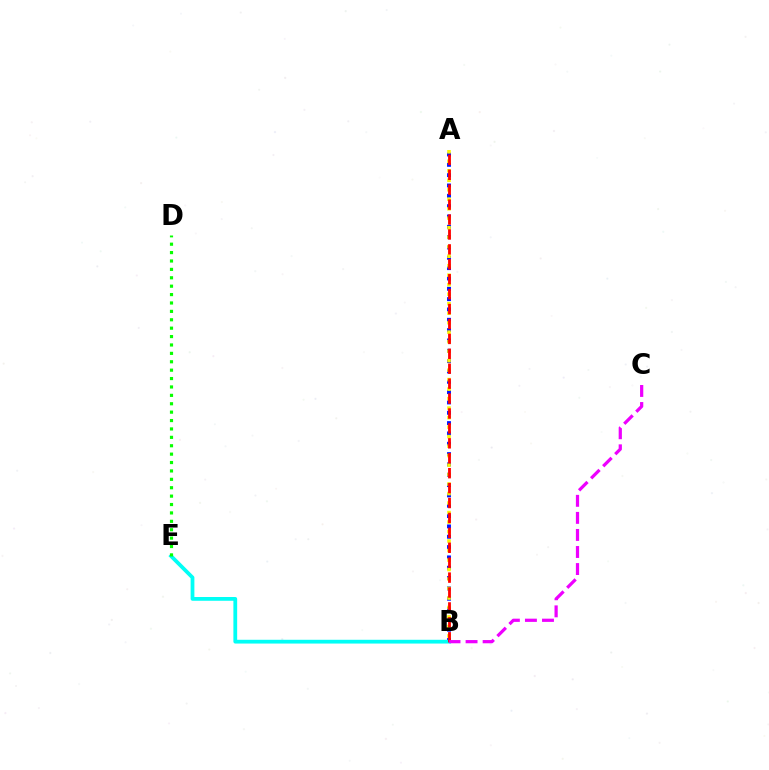{('A', 'B'): [{'color': '#0010ff', 'line_style': 'dotted', 'thickness': 2.81}, {'color': '#fcf500', 'line_style': 'dotted', 'thickness': 2.58}, {'color': '#ff0000', 'line_style': 'dashed', 'thickness': 2.03}], ('B', 'E'): [{'color': '#00fff6', 'line_style': 'solid', 'thickness': 2.72}], ('D', 'E'): [{'color': '#08ff00', 'line_style': 'dotted', 'thickness': 2.28}], ('B', 'C'): [{'color': '#ee00ff', 'line_style': 'dashed', 'thickness': 2.32}]}